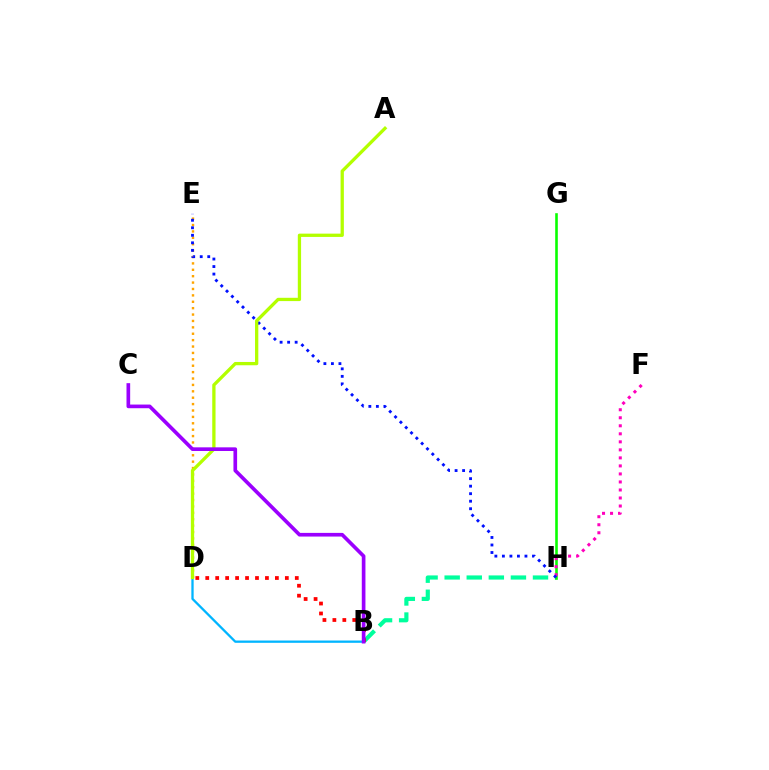{('B', 'H'): [{'color': '#00ff9d', 'line_style': 'dashed', 'thickness': 3.0}], ('B', 'D'): [{'color': '#ff0000', 'line_style': 'dotted', 'thickness': 2.7}, {'color': '#00b5ff', 'line_style': 'solid', 'thickness': 1.65}], ('G', 'H'): [{'color': '#08ff00', 'line_style': 'solid', 'thickness': 1.87}], ('D', 'E'): [{'color': '#ffa500', 'line_style': 'dotted', 'thickness': 1.74}], ('F', 'H'): [{'color': '#ff00bd', 'line_style': 'dotted', 'thickness': 2.18}], ('E', 'H'): [{'color': '#0010ff', 'line_style': 'dotted', 'thickness': 2.04}], ('A', 'D'): [{'color': '#b3ff00', 'line_style': 'solid', 'thickness': 2.37}], ('B', 'C'): [{'color': '#9b00ff', 'line_style': 'solid', 'thickness': 2.64}]}